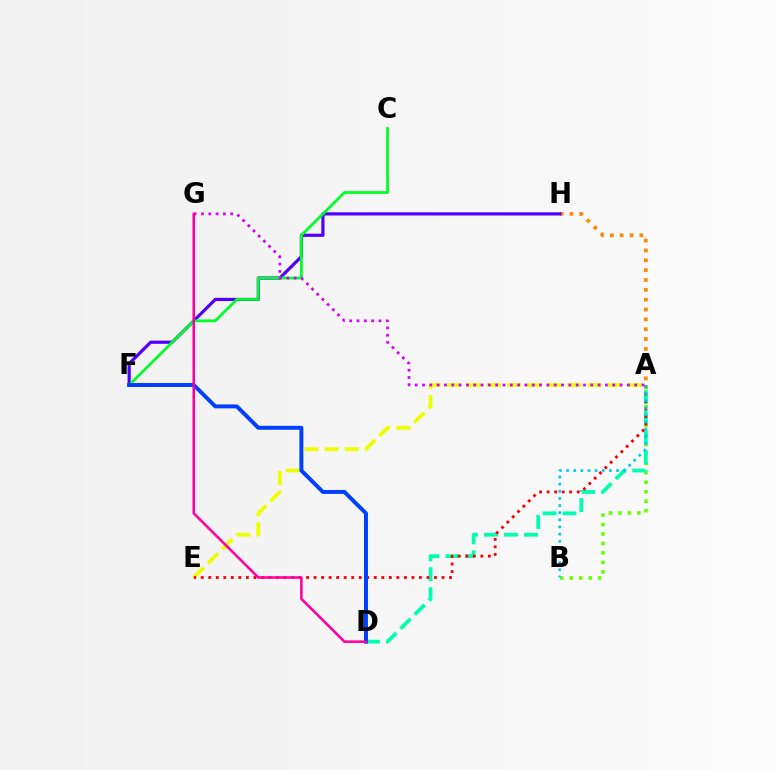{('A', 'B'): [{'color': '#66ff00', 'line_style': 'dotted', 'thickness': 2.57}, {'color': '#00c7ff', 'line_style': 'dotted', 'thickness': 1.94}], ('A', 'H'): [{'color': '#ff8800', 'line_style': 'dotted', 'thickness': 2.67}], ('A', 'D'): [{'color': '#00ffaf', 'line_style': 'dashed', 'thickness': 2.71}], ('F', 'H'): [{'color': '#4f00ff', 'line_style': 'solid', 'thickness': 2.3}], ('A', 'E'): [{'color': '#eeff00', 'line_style': 'dashed', 'thickness': 2.74}, {'color': '#ff0000', 'line_style': 'dotted', 'thickness': 2.04}], ('C', 'F'): [{'color': '#00ff27', 'line_style': 'solid', 'thickness': 1.98}], ('A', 'G'): [{'color': '#d600ff', 'line_style': 'dotted', 'thickness': 1.99}], ('D', 'F'): [{'color': '#003fff', 'line_style': 'solid', 'thickness': 2.84}], ('D', 'G'): [{'color': '#ff00a0', 'line_style': 'solid', 'thickness': 1.84}]}